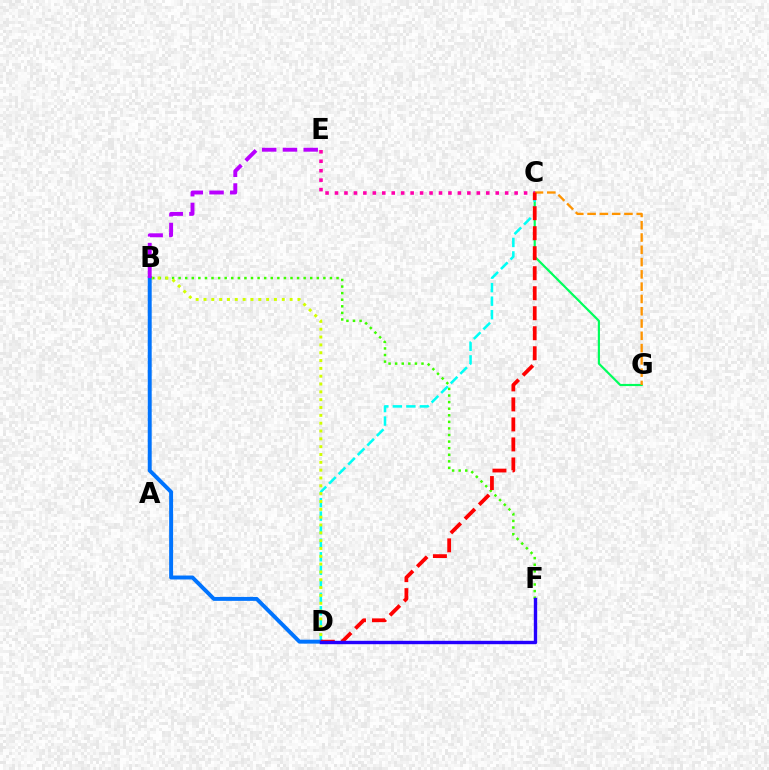{('C', 'G'): [{'color': '#00ff5c', 'line_style': 'solid', 'thickness': 1.56}, {'color': '#ff9400', 'line_style': 'dashed', 'thickness': 1.67}], ('B', 'F'): [{'color': '#3dff00', 'line_style': 'dotted', 'thickness': 1.79}], ('C', 'D'): [{'color': '#00fff6', 'line_style': 'dashed', 'thickness': 1.84}, {'color': '#ff0000', 'line_style': 'dashed', 'thickness': 2.72}], ('B', 'D'): [{'color': '#d1ff00', 'line_style': 'dotted', 'thickness': 2.13}, {'color': '#0074ff', 'line_style': 'solid', 'thickness': 2.84}], ('C', 'E'): [{'color': '#ff00ac', 'line_style': 'dotted', 'thickness': 2.57}], ('B', 'E'): [{'color': '#b900ff', 'line_style': 'dashed', 'thickness': 2.82}], ('D', 'F'): [{'color': '#2500ff', 'line_style': 'solid', 'thickness': 2.45}]}